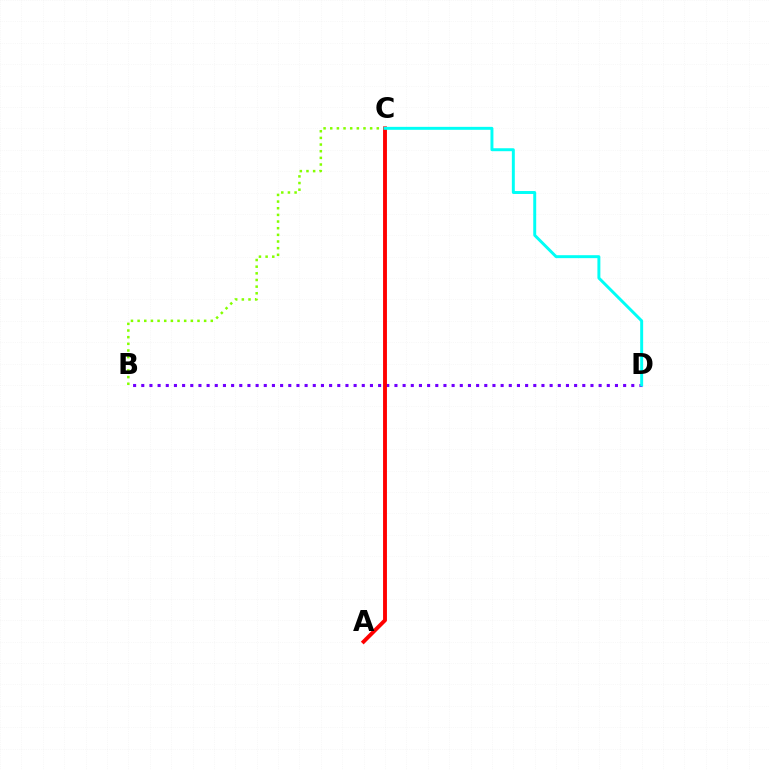{('B', 'D'): [{'color': '#7200ff', 'line_style': 'dotted', 'thickness': 2.22}], ('B', 'C'): [{'color': '#84ff00', 'line_style': 'dotted', 'thickness': 1.81}], ('A', 'C'): [{'color': '#ff0000', 'line_style': 'solid', 'thickness': 2.8}], ('C', 'D'): [{'color': '#00fff6', 'line_style': 'solid', 'thickness': 2.13}]}